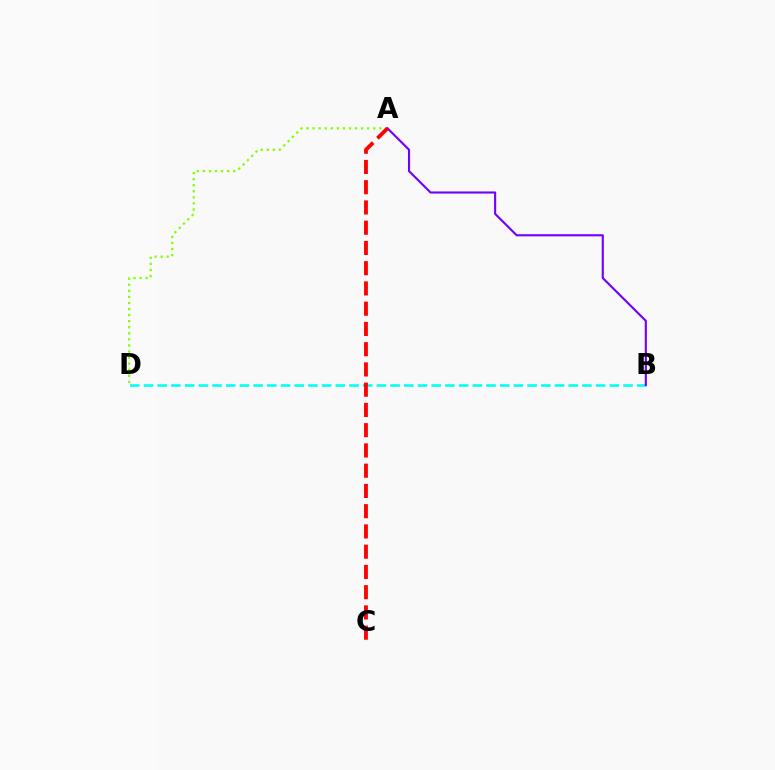{('A', 'D'): [{'color': '#84ff00', 'line_style': 'dotted', 'thickness': 1.65}], ('B', 'D'): [{'color': '#00fff6', 'line_style': 'dashed', 'thickness': 1.86}], ('A', 'B'): [{'color': '#7200ff', 'line_style': 'solid', 'thickness': 1.53}], ('A', 'C'): [{'color': '#ff0000', 'line_style': 'dashed', 'thickness': 2.75}]}